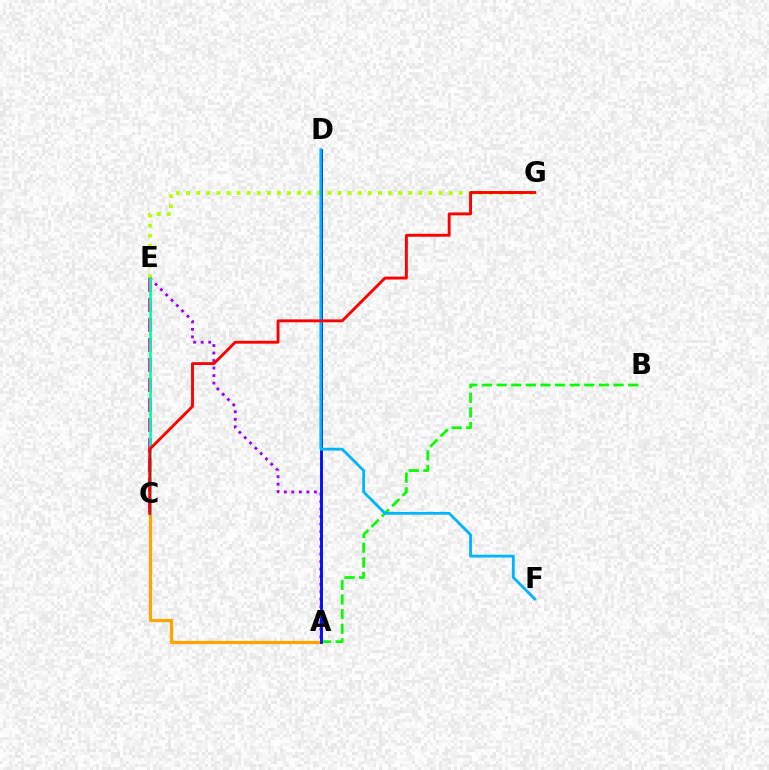{('E', 'G'): [{'color': '#b3ff00', 'line_style': 'dotted', 'thickness': 2.74}], ('A', 'E'): [{'color': '#9b00ff', 'line_style': 'dotted', 'thickness': 2.04}], ('C', 'E'): [{'color': '#ff00bd', 'line_style': 'dashed', 'thickness': 2.72}, {'color': '#00ff9d', 'line_style': 'solid', 'thickness': 1.9}], ('A', 'C'): [{'color': '#ffa500', 'line_style': 'solid', 'thickness': 2.34}], ('A', 'B'): [{'color': '#08ff00', 'line_style': 'dashed', 'thickness': 1.99}], ('A', 'D'): [{'color': '#0010ff', 'line_style': 'solid', 'thickness': 2.08}], ('D', 'F'): [{'color': '#00b5ff', 'line_style': 'solid', 'thickness': 2.03}], ('C', 'G'): [{'color': '#ff0000', 'line_style': 'solid', 'thickness': 2.07}]}